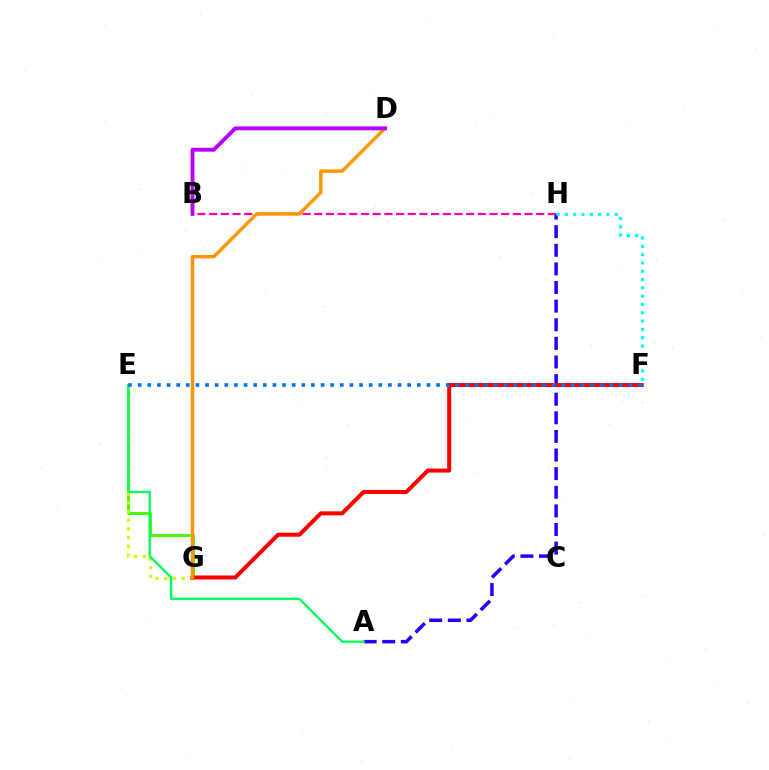{('E', 'G'): [{'color': '#3dff00', 'line_style': 'solid', 'thickness': 2.08}, {'color': '#d1ff00', 'line_style': 'dotted', 'thickness': 2.36}], ('A', 'H'): [{'color': '#2500ff', 'line_style': 'dashed', 'thickness': 2.53}], ('B', 'H'): [{'color': '#ff00ac', 'line_style': 'dashed', 'thickness': 1.59}], ('A', 'E'): [{'color': '#00ff5c', 'line_style': 'solid', 'thickness': 1.7}], ('F', 'H'): [{'color': '#00fff6', 'line_style': 'dotted', 'thickness': 2.26}], ('F', 'G'): [{'color': '#ff0000', 'line_style': 'solid', 'thickness': 2.89}], ('D', 'G'): [{'color': '#ff9400', 'line_style': 'solid', 'thickness': 2.48}], ('B', 'D'): [{'color': '#b900ff', 'line_style': 'solid', 'thickness': 2.8}], ('E', 'F'): [{'color': '#0074ff', 'line_style': 'dotted', 'thickness': 2.62}]}